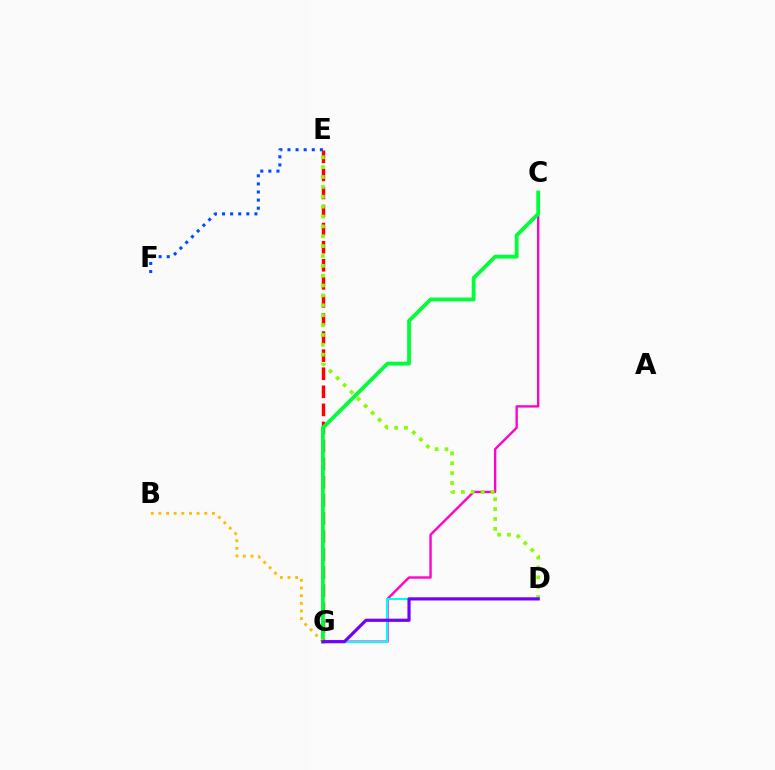{('E', 'G'): [{'color': '#ff0000', 'line_style': 'dashed', 'thickness': 2.46}], ('C', 'G'): [{'color': '#ff00cf', 'line_style': 'solid', 'thickness': 1.7}, {'color': '#00ff39', 'line_style': 'solid', 'thickness': 2.75}], ('E', 'F'): [{'color': '#004bff', 'line_style': 'dotted', 'thickness': 2.2}], ('D', 'G'): [{'color': '#00fff6', 'line_style': 'solid', 'thickness': 1.5}, {'color': '#7200ff', 'line_style': 'solid', 'thickness': 2.29}], ('D', 'E'): [{'color': '#84ff00', 'line_style': 'dotted', 'thickness': 2.68}], ('B', 'G'): [{'color': '#ffbd00', 'line_style': 'dotted', 'thickness': 2.08}]}